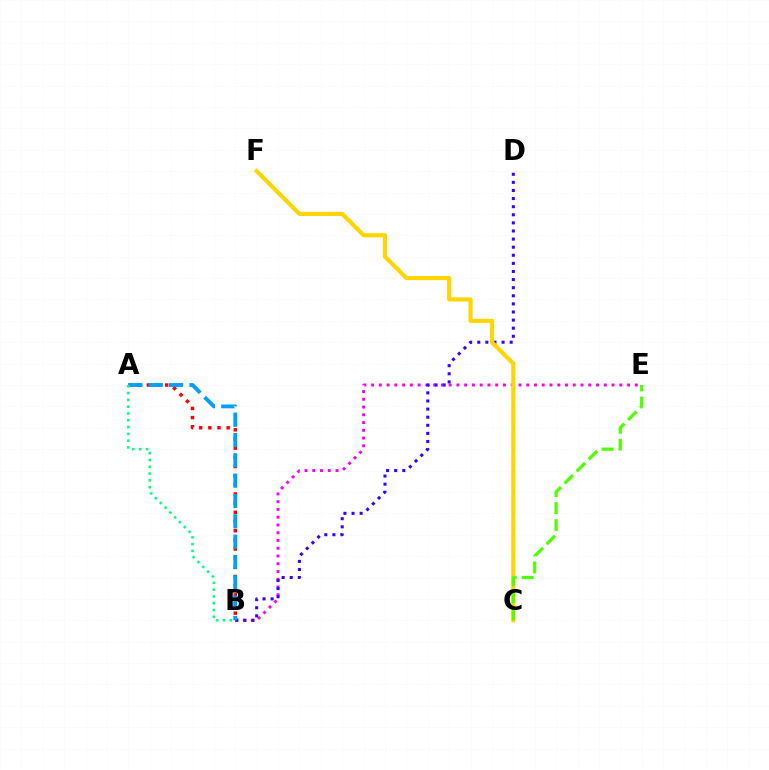{('B', 'E'): [{'color': '#ff00ed', 'line_style': 'dotted', 'thickness': 2.11}], ('B', 'D'): [{'color': '#3700ff', 'line_style': 'dotted', 'thickness': 2.2}], ('A', 'B'): [{'color': '#ff0000', 'line_style': 'dotted', 'thickness': 2.49}, {'color': '#009eff', 'line_style': 'dashed', 'thickness': 2.76}, {'color': '#00ff86', 'line_style': 'dotted', 'thickness': 1.85}], ('C', 'F'): [{'color': '#ffd500', 'line_style': 'solid', 'thickness': 2.99}], ('C', 'E'): [{'color': '#4fff00', 'line_style': 'dashed', 'thickness': 2.32}]}